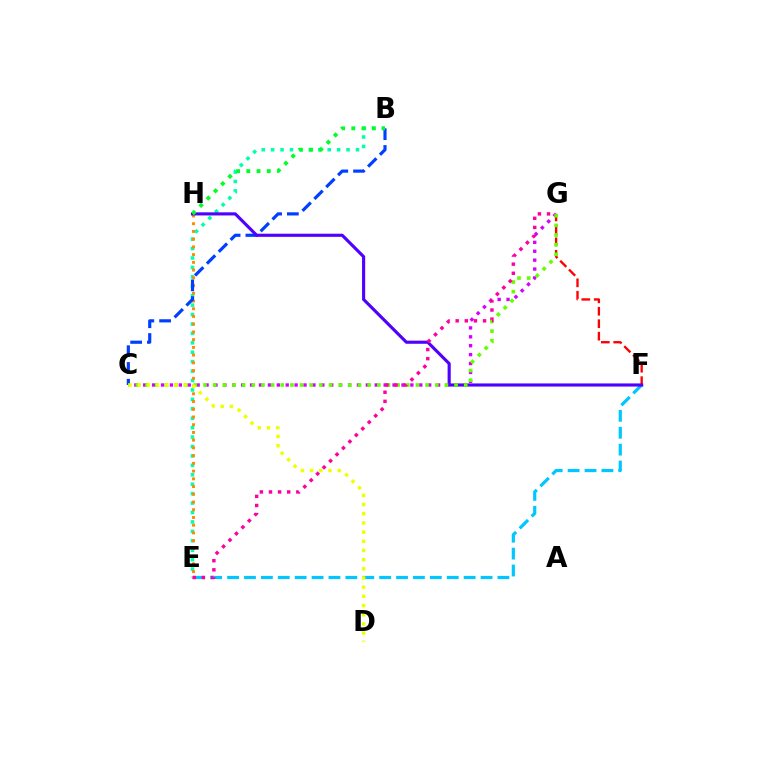{('E', 'F'): [{'color': '#00c7ff', 'line_style': 'dashed', 'thickness': 2.3}], ('C', 'G'): [{'color': '#d600ff', 'line_style': 'dotted', 'thickness': 2.42}, {'color': '#66ff00', 'line_style': 'dotted', 'thickness': 2.62}], ('B', 'E'): [{'color': '#00ffaf', 'line_style': 'dotted', 'thickness': 2.56}], ('E', 'H'): [{'color': '#ff8800', 'line_style': 'dotted', 'thickness': 2.1}], ('B', 'C'): [{'color': '#003fff', 'line_style': 'dashed', 'thickness': 2.28}], ('F', 'G'): [{'color': '#ff0000', 'line_style': 'dashed', 'thickness': 1.69}], ('F', 'H'): [{'color': '#4f00ff', 'line_style': 'solid', 'thickness': 2.25}], ('B', 'H'): [{'color': '#00ff27', 'line_style': 'dotted', 'thickness': 2.78}], ('C', 'D'): [{'color': '#eeff00', 'line_style': 'dotted', 'thickness': 2.49}], ('E', 'G'): [{'color': '#ff00a0', 'line_style': 'dotted', 'thickness': 2.48}]}